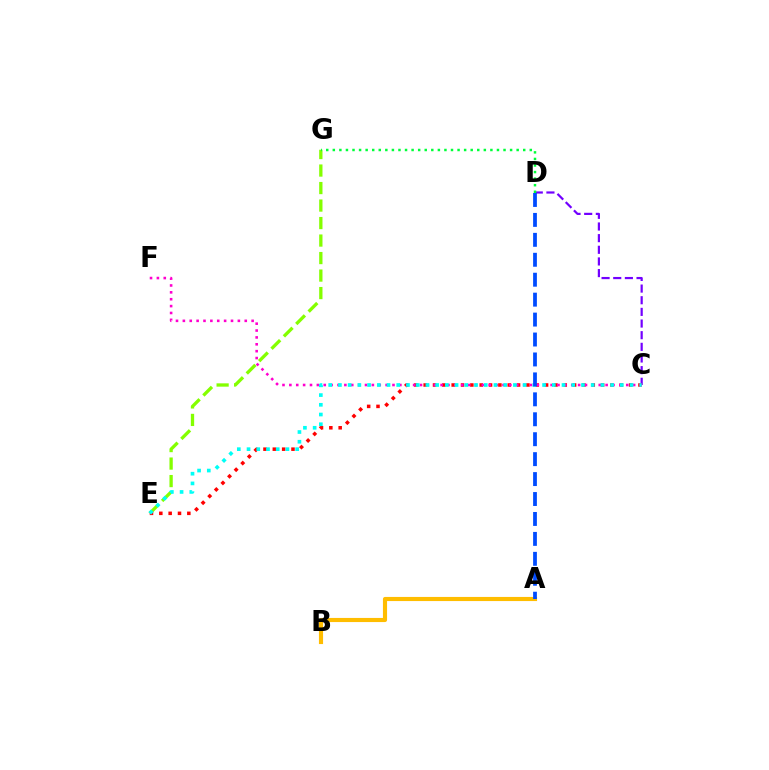{('E', 'G'): [{'color': '#84ff00', 'line_style': 'dashed', 'thickness': 2.38}], ('C', 'D'): [{'color': '#7200ff', 'line_style': 'dashed', 'thickness': 1.58}], ('C', 'E'): [{'color': '#ff0000', 'line_style': 'dotted', 'thickness': 2.54}, {'color': '#00fff6', 'line_style': 'dotted', 'thickness': 2.64}], ('D', 'G'): [{'color': '#00ff39', 'line_style': 'dotted', 'thickness': 1.78}], ('C', 'F'): [{'color': '#ff00cf', 'line_style': 'dotted', 'thickness': 1.87}], ('A', 'B'): [{'color': '#ffbd00', 'line_style': 'solid', 'thickness': 2.97}], ('A', 'D'): [{'color': '#004bff', 'line_style': 'dashed', 'thickness': 2.71}]}